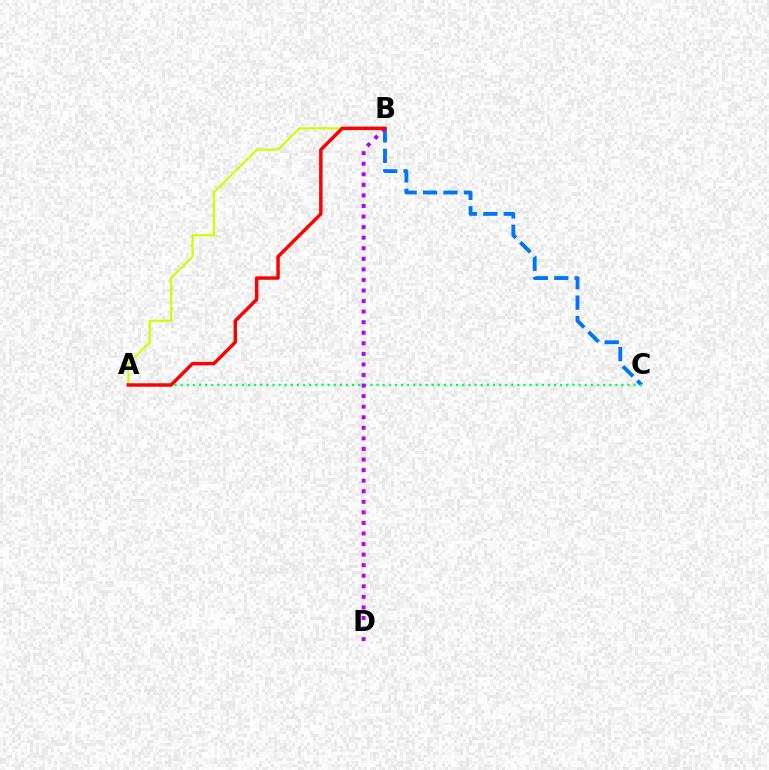{('A', 'B'): [{'color': '#d1ff00', 'line_style': 'solid', 'thickness': 1.58}, {'color': '#ff0000', 'line_style': 'solid', 'thickness': 2.48}], ('B', 'C'): [{'color': '#0074ff', 'line_style': 'dashed', 'thickness': 2.77}], ('A', 'C'): [{'color': '#00ff5c', 'line_style': 'dotted', 'thickness': 1.66}], ('B', 'D'): [{'color': '#b900ff', 'line_style': 'dotted', 'thickness': 2.87}]}